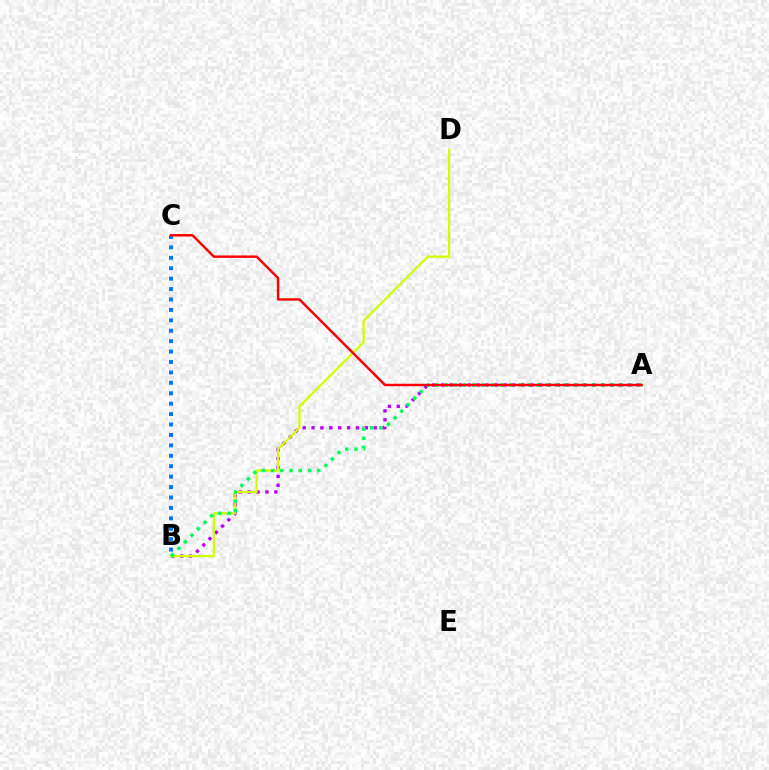{('A', 'B'): [{'color': '#b900ff', 'line_style': 'dotted', 'thickness': 2.41}, {'color': '#00ff5c', 'line_style': 'dotted', 'thickness': 2.51}], ('B', 'C'): [{'color': '#0074ff', 'line_style': 'dotted', 'thickness': 2.83}], ('B', 'D'): [{'color': '#d1ff00', 'line_style': 'solid', 'thickness': 1.62}], ('A', 'C'): [{'color': '#ff0000', 'line_style': 'solid', 'thickness': 1.75}]}